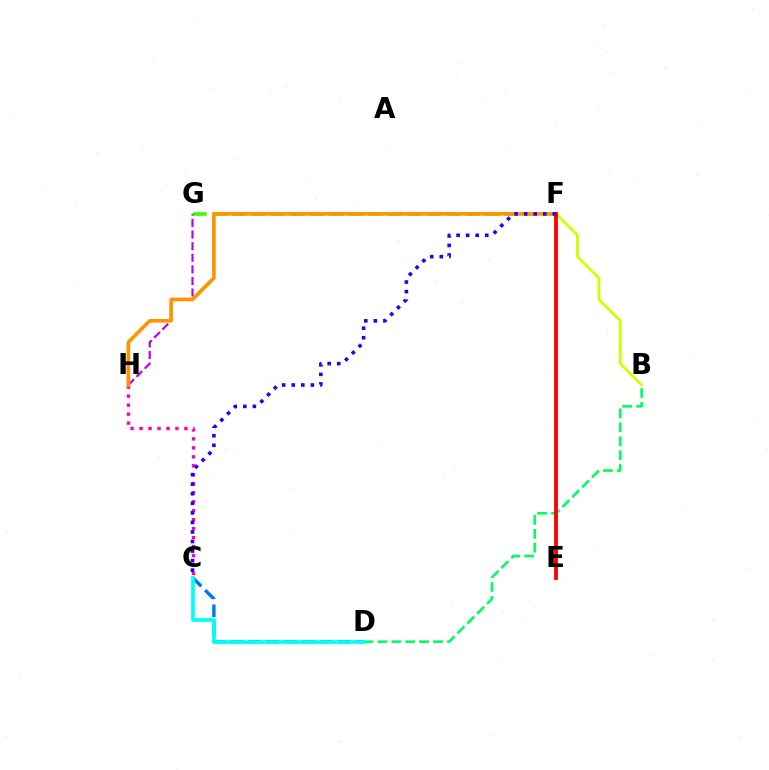{('F', 'G'): [{'color': '#3dff00', 'line_style': 'dashed', 'thickness': 2.65}], ('C', 'D'): [{'color': '#0074ff', 'line_style': 'dashed', 'thickness': 2.43}, {'color': '#00fff6', 'line_style': 'solid', 'thickness': 2.65}], ('C', 'H'): [{'color': '#ff00ac', 'line_style': 'dotted', 'thickness': 2.44}], ('B', 'D'): [{'color': '#00ff5c', 'line_style': 'dashed', 'thickness': 1.89}], ('B', 'F'): [{'color': '#d1ff00', 'line_style': 'solid', 'thickness': 2.01}], ('G', 'H'): [{'color': '#b900ff', 'line_style': 'dashed', 'thickness': 1.58}], ('F', 'H'): [{'color': '#ff9400', 'line_style': 'solid', 'thickness': 2.63}], ('E', 'F'): [{'color': '#ff0000', 'line_style': 'solid', 'thickness': 2.76}], ('C', 'F'): [{'color': '#2500ff', 'line_style': 'dotted', 'thickness': 2.6}]}